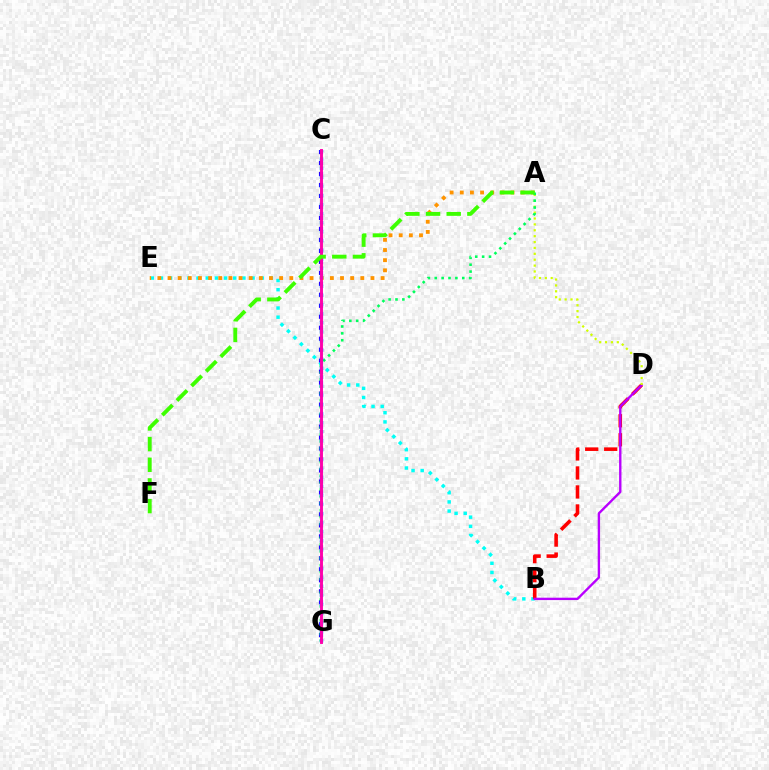{('C', 'G'): [{'color': '#2500ff', 'line_style': 'dotted', 'thickness': 2.98}, {'color': '#0074ff', 'line_style': 'dotted', 'thickness': 2.47}, {'color': '#ff00ac', 'line_style': 'solid', 'thickness': 2.09}], ('B', 'E'): [{'color': '#00fff6', 'line_style': 'dotted', 'thickness': 2.49}], ('A', 'E'): [{'color': '#ff9400', 'line_style': 'dotted', 'thickness': 2.76}], ('B', 'D'): [{'color': '#ff0000', 'line_style': 'dashed', 'thickness': 2.58}, {'color': '#b900ff', 'line_style': 'solid', 'thickness': 1.71}], ('A', 'D'): [{'color': '#d1ff00', 'line_style': 'dotted', 'thickness': 1.6}], ('A', 'G'): [{'color': '#00ff5c', 'line_style': 'dotted', 'thickness': 1.87}], ('A', 'F'): [{'color': '#3dff00', 'line_style': 'dashed', 'thickness': 2.81}]}